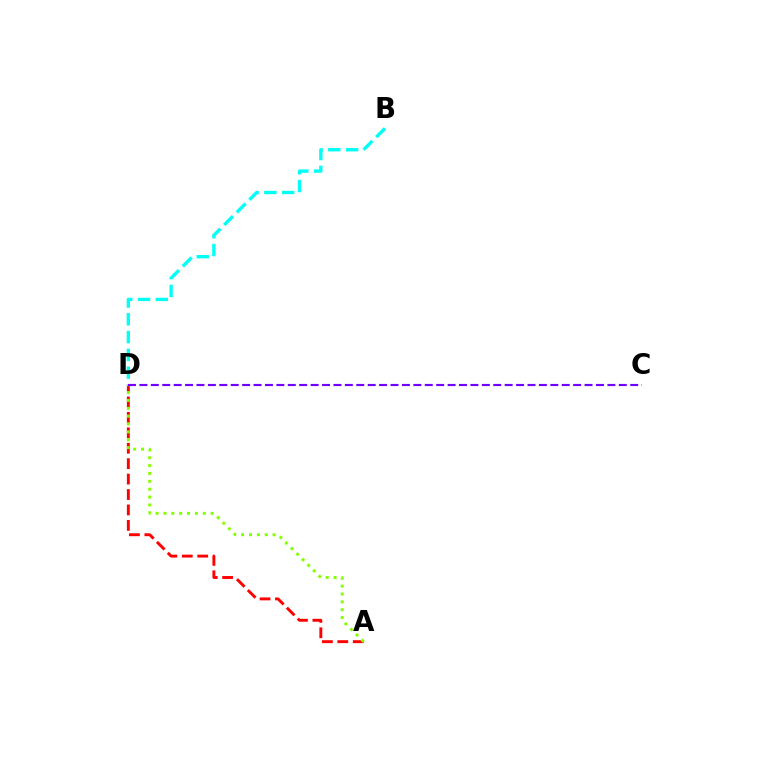{('A', 'D'): [{'color': '#ff0000', 'line_style': 'dashed', 'thickness': 2.1}, {'color': '#84ff00', 'line_style': 'dotted', 'thickness': 2.14}], ('B', 'D'): [{'color': '#00fff6', 'line_style': 'dashed', 'thickness': 2.42}], ('C', 'D'): [{'color': '#7200ff', 'line_style': 'dashed', 'thickness': 1.55}]}